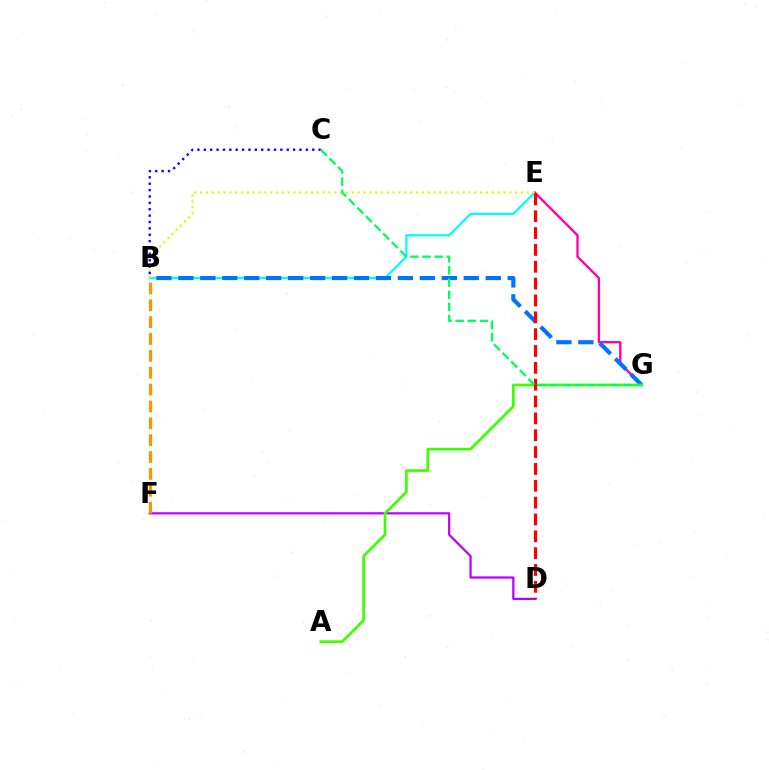{('B', 'E'): [{'color': '#00fff6', 'line_style': 'solid', 'thickness': 1.57}, {'color': '#d1ff00', 'line_style': 'dotted', 'thickness': 1.58}], ('E', 'G'): [{'color': '#ff00ac', 'line_style': 'solid', 'thickness': 1.69}], ('B', 'G'): [{'color': '#0074ff', 'line_style': 'dashed', 'thickness': 2.98}], ('D', 'F'): [{'color': '#b900ff', 'line_style': 'solid', 'thickness': 1.6}], ('B', 'F'): [{'color': '#ff9400', 'line_style': 'dashed', 'thickness': 2.29}], ('A', 'G'): [{'color': '#3dff00', 'line_style': 'solid', 'thickness': 1.93}], ('D', 'E'): [{'color': '#ff0000', 'line_style': 'dashed', 'thickness': 2.29}], ('B', 'C'): [{'color': '#2500ff', 'line_style': 'dotted', 'thickness': 1.73}], ('C', 'G'): [{'color': '#00ff5c', 'line_style': 'dashed', 'thickness': 1.65}]}